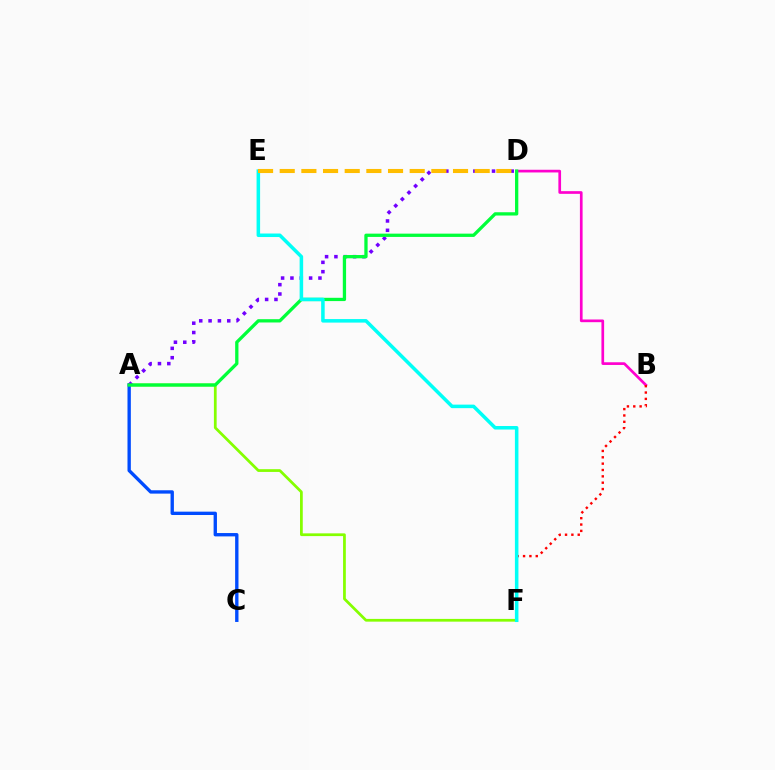{('A', 'F'): [{'color': '#84ff00', 'line_style': 'solid', 'thickness': 1.98}], ('A', 'C'): [{'color': '#004bff', 'line_style': 'solid', 'thickness': 2.41}], ('A', 'D'): [{'color': '#7200ff', 'line_style': 'dotted', 'thickness': 2.54}, {'color': '#00ff39', 'line_style': 'solid', 'thickness': 2.37}], ('B', 'D'): [{'color': '#ff00cf', 'line_style': 'solid', 'thickness': 1.94}], ('B', 'F'): [{'color': '#ff0000', 'line_style': 'dotted', 'thickness': 1.73}], ('E', 'F'): [{'color': '#00fff6', 'line_style': 'solid', 'thickness': 2.54}], ('D', 'E'): [{'color': '#ffbd00', 'line_style': 'dashed', 'thickness': 2.94}]}